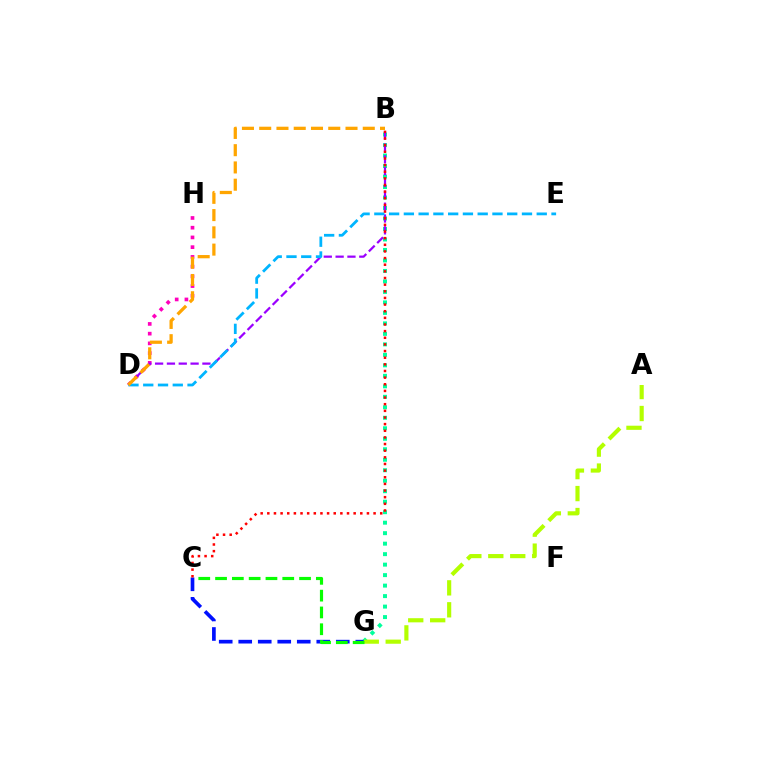{('B', 'G'): [{'color': '#00ff9d', 'line_style': 'dotted', 'thickness': 2.85}], ('D', 'H'): [{'color': '#ff00bd', 'line_style': 'dotted', 'thickness': 2.64}], ('B', 'D'): [{'color': '#9b00ff', 'line_style': 'dashed', 'thickness': 1.61}, {'color': '#ffa500', 'line_style': 'dashed', 'thickness': 2.34}], ('D', 'E'): [{'color': '#00b5ff', 'line_style': 'dashed', 'thickness': 2.01}], ('A', 'G'): [{'color': '#b3ff00', 'line_style': 'dashed', 'thickness': 2.98}], ('C', 'G'): [{'color': '#0010ff', 'line_style': 'dashed', 'thickness': 2.65}, {'color': '#08ff00', 'line_style': 'dashed', 'thickness': 2.28}], ('B', 'C'): [{'color': '#ff0000', 'line_style': 'dotted', 'thickness': 1.8}]}